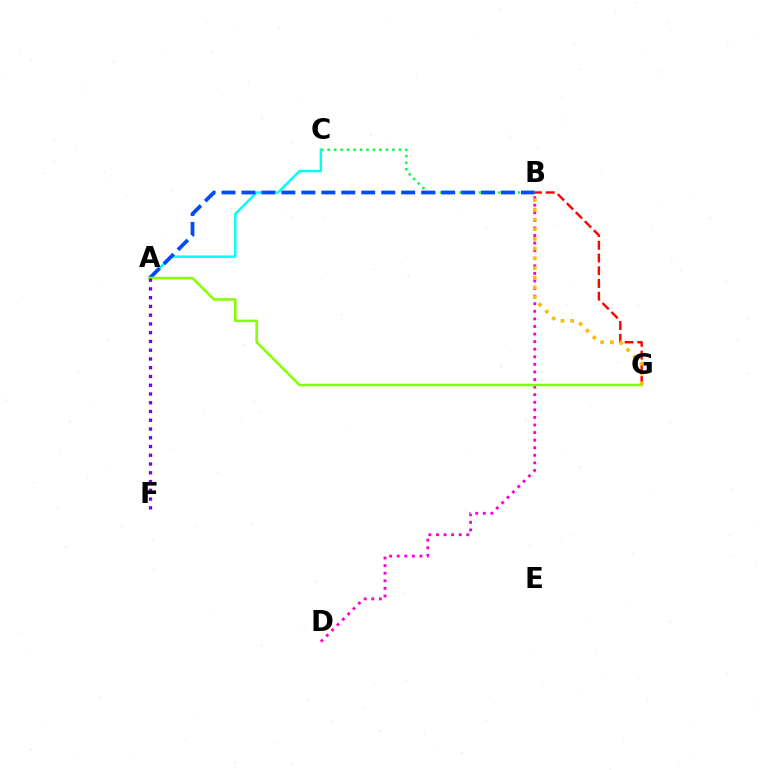{('B', 'G'): [{'color': '#ff0000', 'line_style': 'dashed', 'thickness': 1.73}, {'color': '#ffbd00', 'line_style': 'dotted', 'thickness': 2.64}], ('B', 'D'): [{'color': '#ff00cf', 'line_style': 'dotted', 'thickness': 2.06}], ('B', 'C'): [{'color': '#00ff39', 'line_style': 'dotted', 'thickness': 1.76}], ('A', 'C'): [{'color': '#00fff6', 'line_style': 'solid', 'thickness': 1.75}], ('A', 'B'): [{'color': '#004bff', 'line_style': 'dashed', 'thickness': 2.71}], ('A', 'G'): [{'color': '#84ff00', 'line_style': 'solid', 'thickness': 1.84}], ('A', 'F'): [{'color': '#7200ff', 'line_style': 'dotted', 'thickness': 2.38}]}